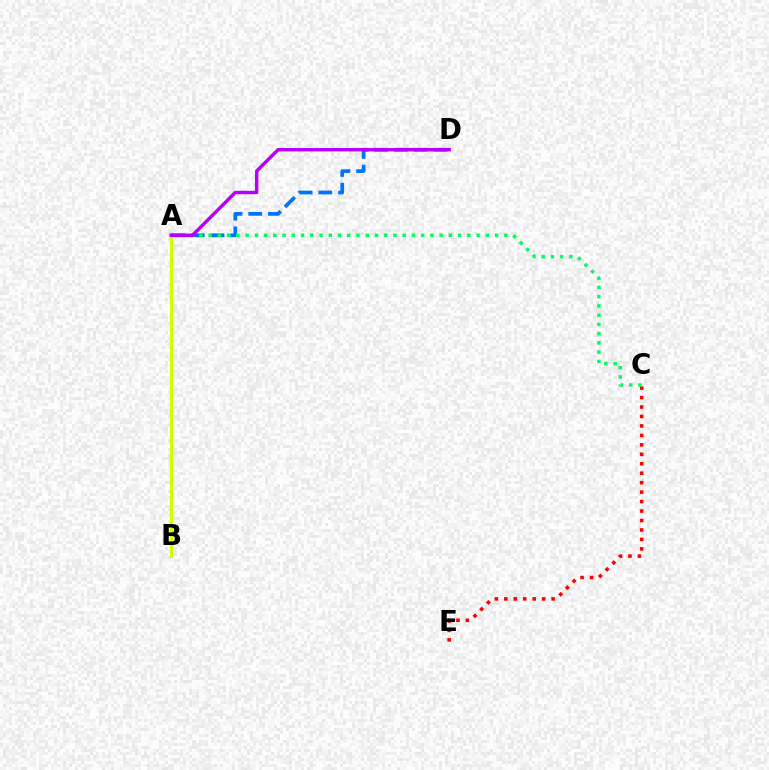{('A', 'B'): [{'color': '#d1ff00', 'line_style': 'solid', 'thickness': 2.32}], ('C', 'E'): [{'color': '#ff0000', 'line_style': 'dotted', 'thickness': 2.57}], ('A', 'D'): [{'color': '#0074ff', 'line_style': 'dashed', 'thickness': 2.68}, {'color': '#b900ff', 'line_style': 'solid', 'thickness': 2.47}], ('A', 'C'): [{'color': '#00ff5c', 'line_style': 'dotted', 'thickness': 2.51}]}